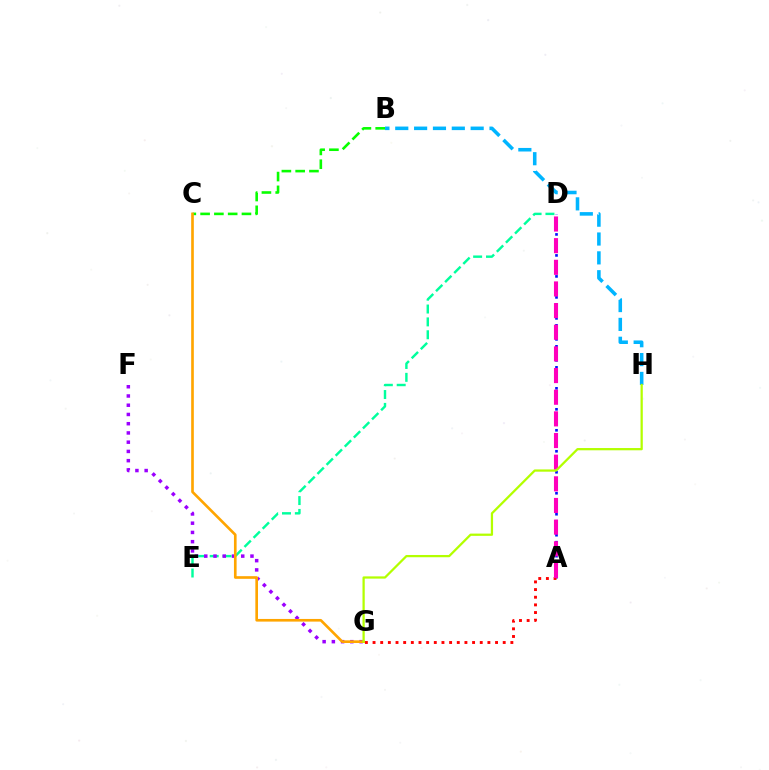{('D', 'E'): [{'color': '#00ff9d', 'line_style': 'dashed', 'thickness': 1.75}], ('A', 'D'): [{'color': '#0010ff', 'line_style': 'dotted', 'thickness': 1.9}, {'color': '#ff00bd', 'line_style': 'dashed', 'thickness': 2.94}], ('F', 'G'): [{'color': '#9b00ff', 'line_style': 'dotted', 'thickness': 2.51}], ('A', 'G'): [{'color': '#ff0000', 'line_style': 'dotted', 'thickness': 2.08}], ('B', 'C'): [{'color': '#08ff00', 'line_style': 'dashed', 'thickness': 1.87}], ('C', 'G'): [{'color': '#ffa500', 'line_style': 'solid', 'thickness': 1.91}], ('B', 'H'): [{'color': '#00b5ff', 'line_style': 'dashed', 'thickness': 2.56}], ('G', 'H'): [{'color': '#b3ff00', 'line_style': 'solid', 'thickness': 1.62}]}